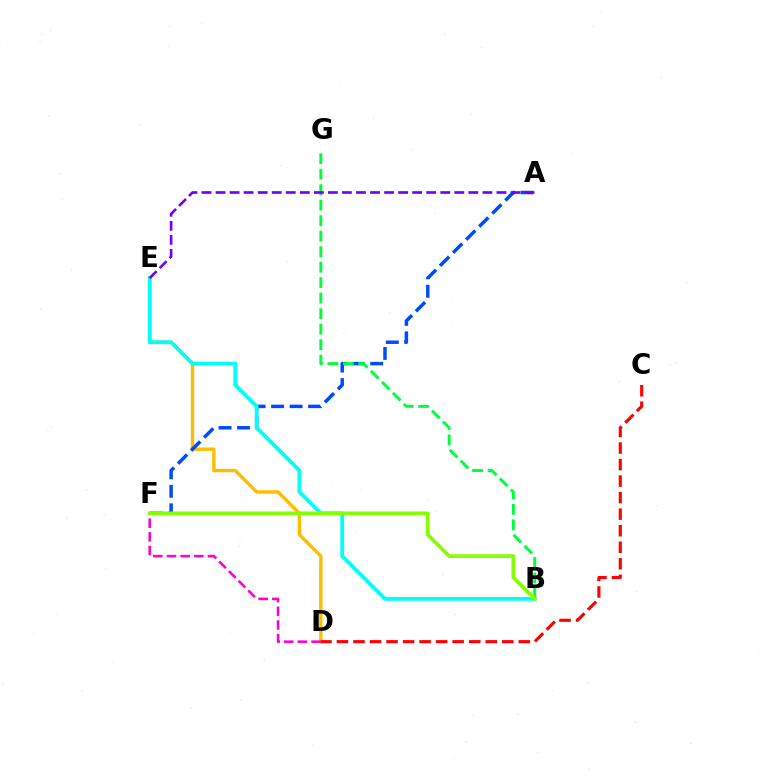{('D', 'E'): [{'color': '#ffbd00', 'line_style': 'solid', 'thickness': 2.42}], ('D', 'F'): [{'color': '#ff00cf', 'line_style': 'dashed', 'thickness': 1.86}], ('A', 'F'): [{'color': '#004bff', 'line_style': 'dashed', 'thickness': 2.51}], ('B', 'G'): [{'color': '#00ff39', 'line_style': 'dashed', 'thickness': 2.11}], ('B', 'E'): [{'color': '#00fff6', 'line_style': 'solid', 'thickness': 2.73}], ('C', 'D'): [{'color': '#ff0000', 'line_style': 'dashed', 'thickness': 2.25}], ('B', 'F'): [{'color': '#84ff00', 'line_style': 'solid', 'thickness': 2.66}], ('A', 'E'): [{'color': '#7200ff', 'line_style': 'dashed', 'thickness': 1.91}]}